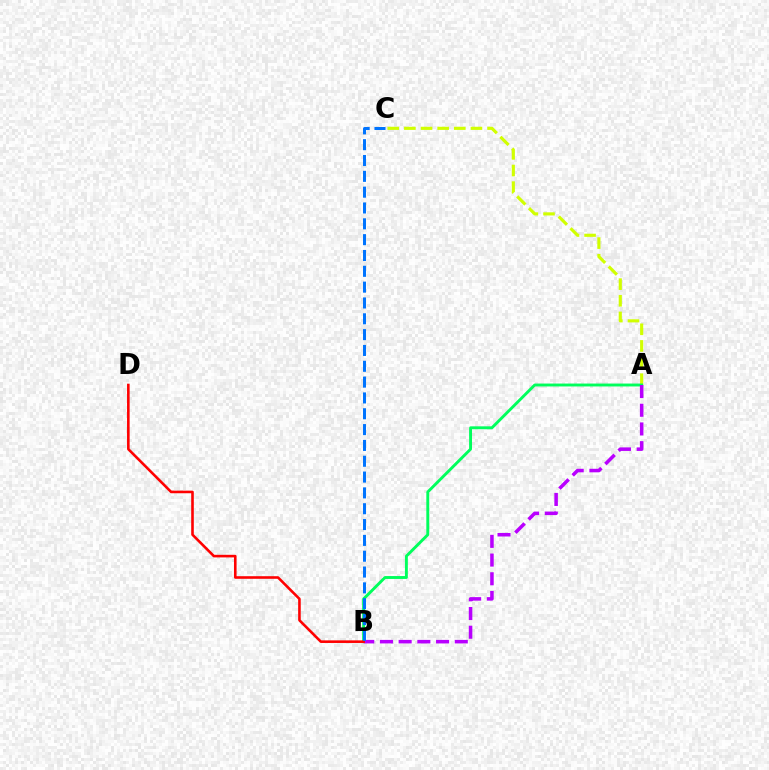{('A', 'C'): [{'color': '#d1ff00', 'line_style': 'dashed', 'thickness': 2.26}], ('A', 'B'): [{'color': '#00ff5c', 'line_style': 'solid', 'thickness': 2.09}, {'color': '#b900ff', 'line_style': 'dashed', 'thickness': 2.54}], ('B', 'D'): [{'color': '#ff0000', 'line_style': 'solid', 'thickness': 1.87}], ('B', 'C'): [{'color': '#0074ff', 'line_style': 'dashed', 'thickness': 2.15}]}